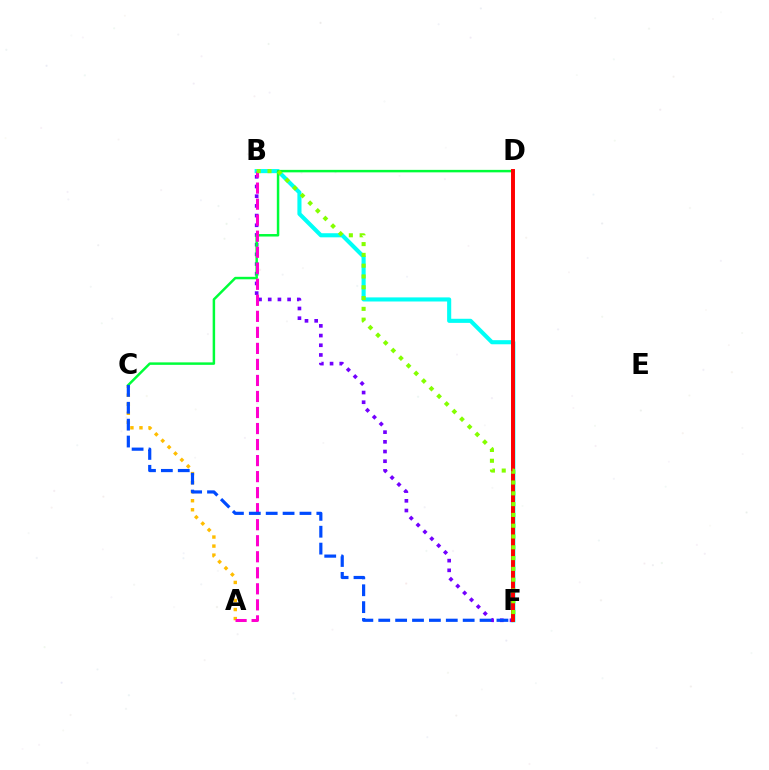{('A', 'C'): [{'color': '#ffbd00', 'line_style': 'dotted', 'thickness': 2.46}], ('B', 'F'): [{'color': '#7200ff', 'line_style': 'dotted', 'thickness': 2.63}, {'color': '#00fff6', 'line_style': 'solid', 'thickness': 2.95}, {'color': '#84ff00', 'line_style': 'dotted', 'thickness': 2.93}], ('C', 'D'): [{'color': '#00ff39', 'line_style': 'solid', 'thickness': 1.79}], ('D', 'F'): [{'color': '#ff0000', 'line_style': 'solid', 'thickness': 2.83}], ('A', 'B'): [{'color': '#ff00cf', 'line_style': 'dashed', 'thickness': 2.18}], ('C', 'F'): [{'color': '#004bff', 'line_style': 'dashed', 'thickness': 2.29}]}